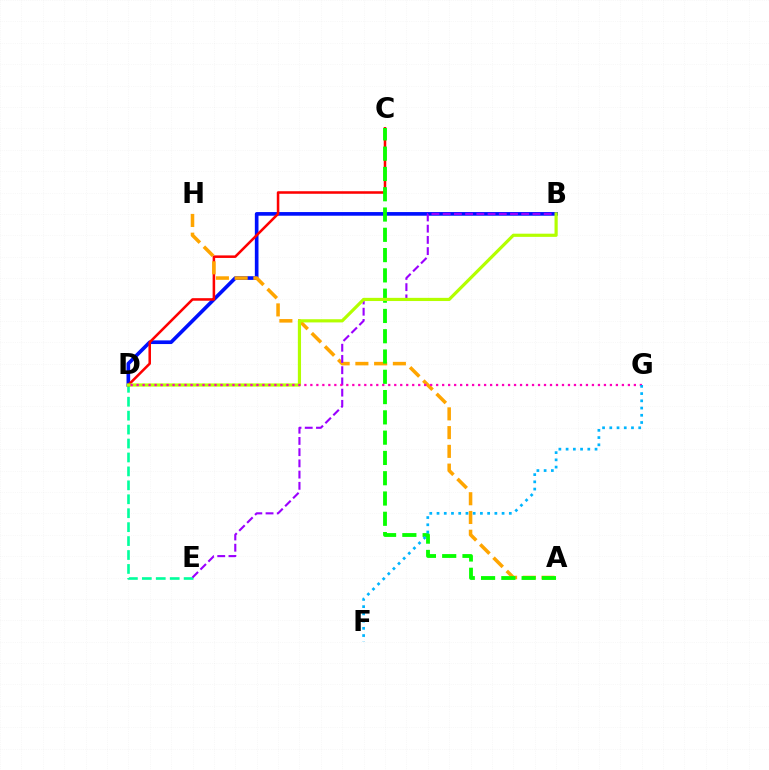{('B', 'D'): [{'color': '#0010ff', 'line_style': 'solid', 'thickness': 2.63}, {'color': '#b3ff00', 'line_style': 'solid', 'thickness': 2.29}], ('D', 'E'): [{'color': '#00ff9d', 'line_style': 'dashed', 'thickness': 1.89}], ('C', 'D'): [{'color': '#ff0000', 'line_style': 'solid', 'thickness': 1.83}], ('A', 'H'): [{'color': '#ffa500', 'line_style': 'dashed', 'thickness': 2.55}], ('A', 'C'): [{'color': '#08ff00', 'line_style': 'dashed', 'thickness': 2.76}], ('B', 'E'): [{'color': '#9b00ff', 'line_style': 'dashed', 'thickness': 1.52}], ('D', 'G'): [{'color': '#ff00bd', 'line_style': 'dotted', 'thickness': 1.63}], ('F', 'G'): [{'color': '#00b5ff', 'line_style': 'dotted', 'thickness': 1.96}]}